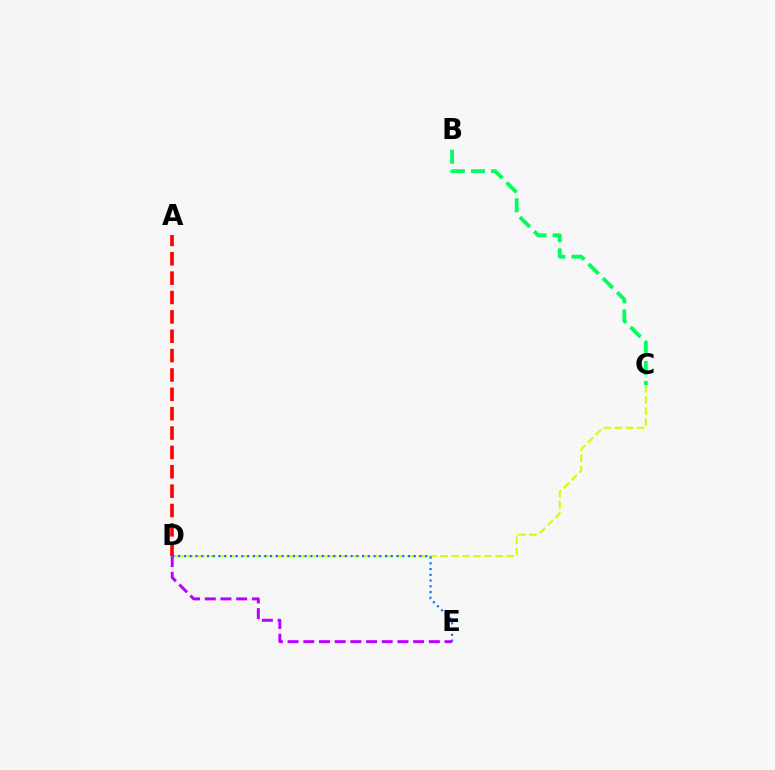{('C', 'D'): [{'color': '#d1ff00', 'line_style': 'dashed', 'thickness': 1.5}], ('D', 'E'): [{'color': '#b900ff', 'line_style': 'dashed', 'thickness': 2.13}, {'color': '#0074ff', 'line_style': 'dotted', 'thickness': 1.56}], ('B', 'C'): [{'color': '#00ff5c', 'line_style': 'dashed', 'thickness': 2.73}], ('A', 'D'): [{'color': '#ff0000', 'line_style': 'dashed', 'thickness': 2.63}]}